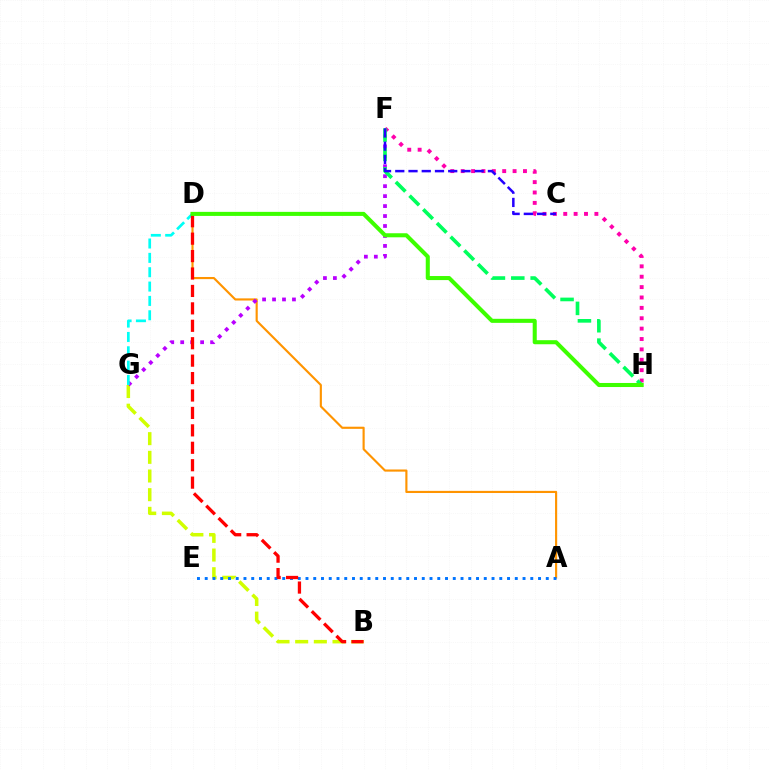{('F', 'H'): [{'color': '#ff00ac', 'line_style': 'dotted', 'thickness': 2.82}, {'color': '#00ff5c', 'line_style': 'dashed', 'thickness': 2.63}], ('A', 'D'): [{'color': '#ff9400', 'line_style': 'solid', 'thickness': 1.54}], ('B', 'G'): [{'color': '#d1ff00', 'line_style': 'dashed', 'thickness': 2.54}], ('F', 'G'): [{'color': '#b900ff', 'line_style': 'dotted', 'thickness': 2.71}], ('A', 'E'): [{'color': '#0074ff', 'line_style': 'dotted', 'thickness': 2.11}], ('C', 'F'): [{'color': '#2500ff', 'line_style': 'dashed', 'thickness': 1.8}], ('D', 'G'): [{'color': '#00fff6', 'line_style': 'dashed', 'thickness': 1.95}], ('B', 'D'): [{'color': '#ff0000', 'line_style': 'dashed', 'thickness': 2.37}], ('D', 'H'): [{'color': '#3dff00', 'line_style': 'solid', 'thickness': 2.92}]}